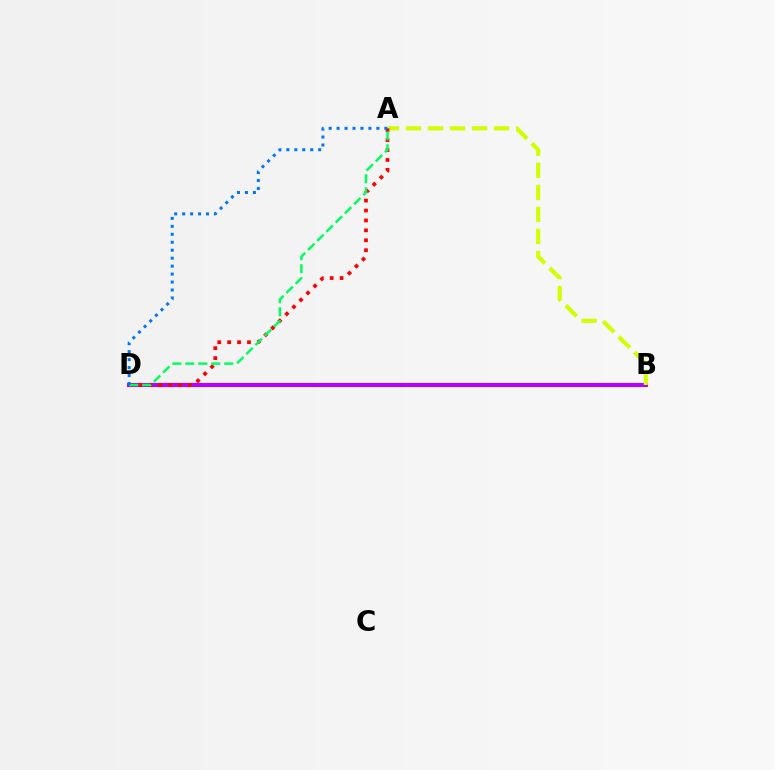{('B', 'D'): [{'color': '#b900ff', 'line_style': 'solid', 'thickness': 2.93}], ('A', 'B'): [{'color': '#d1ff00', 'line_style': 'dashed', 'thickness': 2.99}], ('A', 'D'): [{'color': '#ff0000', 'line_style': 'dotted', 'thickness': 2.7}, {'color': '#00ff5c', 'line_style': 'dashed', 'thickness': 1.76}, {'color': '#0074ff', 'line_style': 'dotted', 'thickness': 2.16}]}